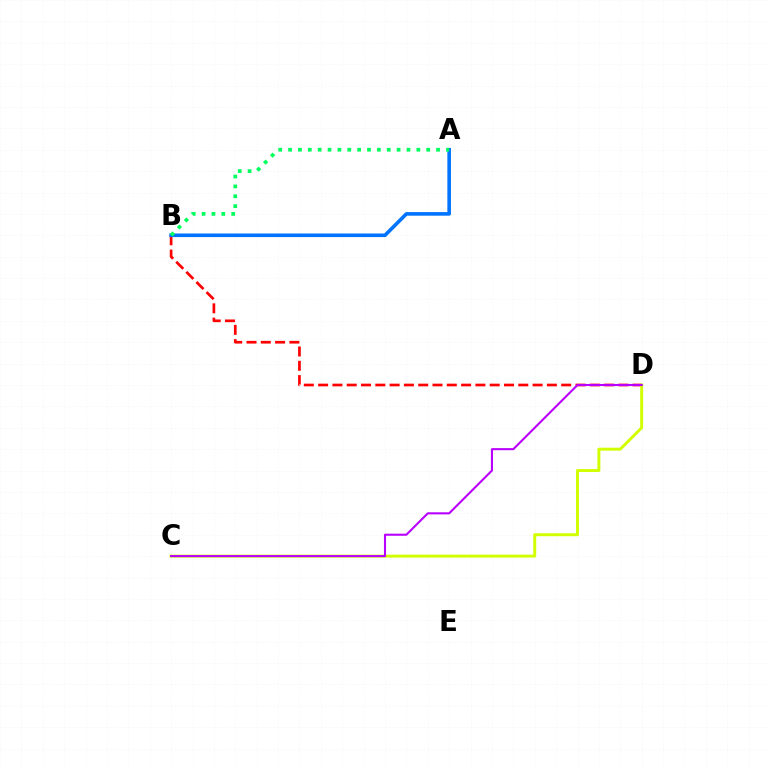{('B', 'D'): [{'color': '#ff0000', 'line_style': 'dashed', 'thickness': 1.94}], ('C', 'D'): [{'color': '#d1ff00', 'line_style': 'solid', 'thickness': 2.12}, {'color': '#b900ff', 'line_style': 'solid', 'thickness': 1.51}], ('A', 'B'): [{'color': '#0074ff', 'line_style': 'solid', 'thickness': 2.6}, {'color': '#00ff5c', 'line_style': 'dotted', 'thickness': 2.68}]}